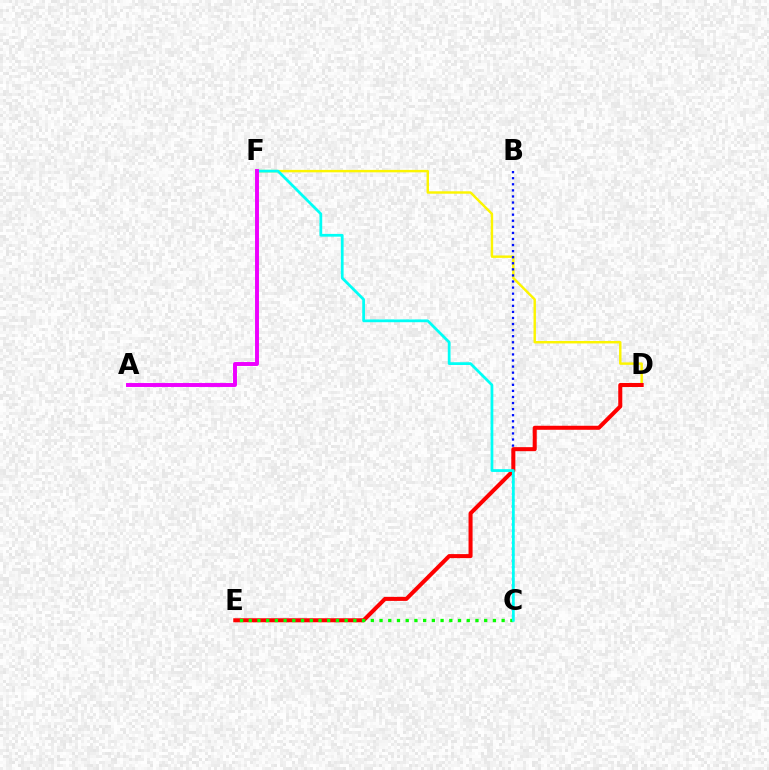{('D', 'F'): [{'color': '#fcf500', 'line_style': 'solid', 'thickness': 1.75}], ('B', 'C'): [{'color': '#0010ff', 'line_style': 'dotted', 'thickness': 1.65}], ('D', 'E'): [{'color': '#ff0000', 'line_style': 'solid', 'thickness': 2.9}], ('C', 'E'): [{'color': '#08ff00', 'line_style': 'dotted', 'thickness': 2.37}], ('C', 'F'): [{'color': '#00fff6', 'line_style': 'solid', 'thickness': 1.99}], ('A', 'F'): [{'color': '#ee00ff', 'line_style': 'solid', 'thickness': 2.83}]}